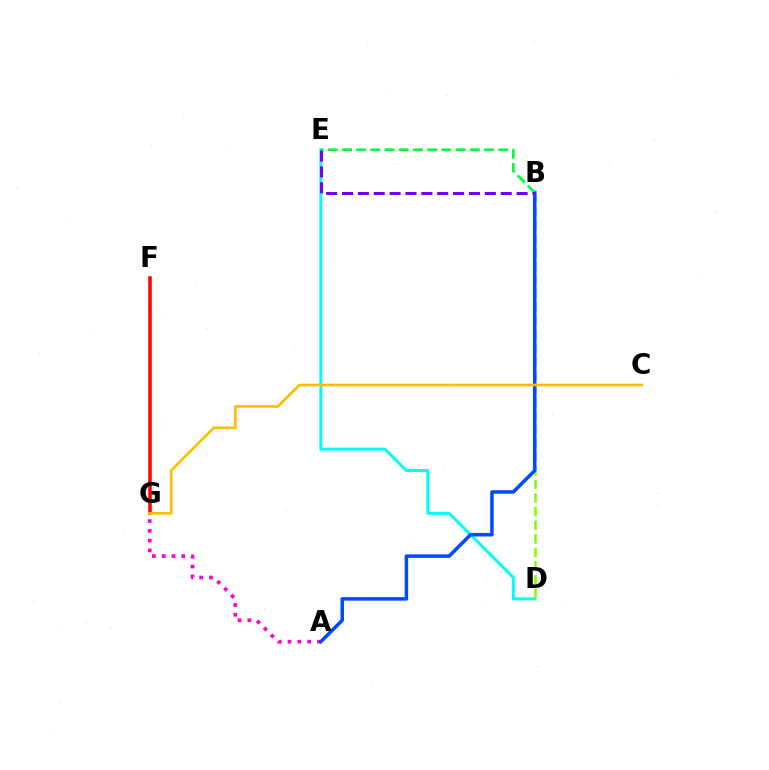{('D', 'E'): [{'color': '#00fff6', 'line_style': 'solid', 'thickness': 2.13}], ('B', 'D'): [{'color': '#84ff00', 'line_style': 'dashed', 'thickness': 1.85}], ('F', 'G'): [{'color': '#ff0000', 'line_style': 'solid', 'thickness': 2.53}], ('A', 'G'): [{'color': '#ff00cf', 'line_style': 'dotted', 'thickness': 2.66}], ('A', 'B'): [{'color': '#004bff', 'line_style': 'solid', 'thickness': 2.53}], ('B', 'E'): [{'color': '#00ff39', 'line_style': 'dashed', 'thickness': 1.93}, {'color': '#7200ff', 'line_style': 'dashed', 'thickness': 2.16}], ('C', 'G'): [{'color': '#ffbd00', 'line_style': 'solid', 'thickness': 1.91}]}